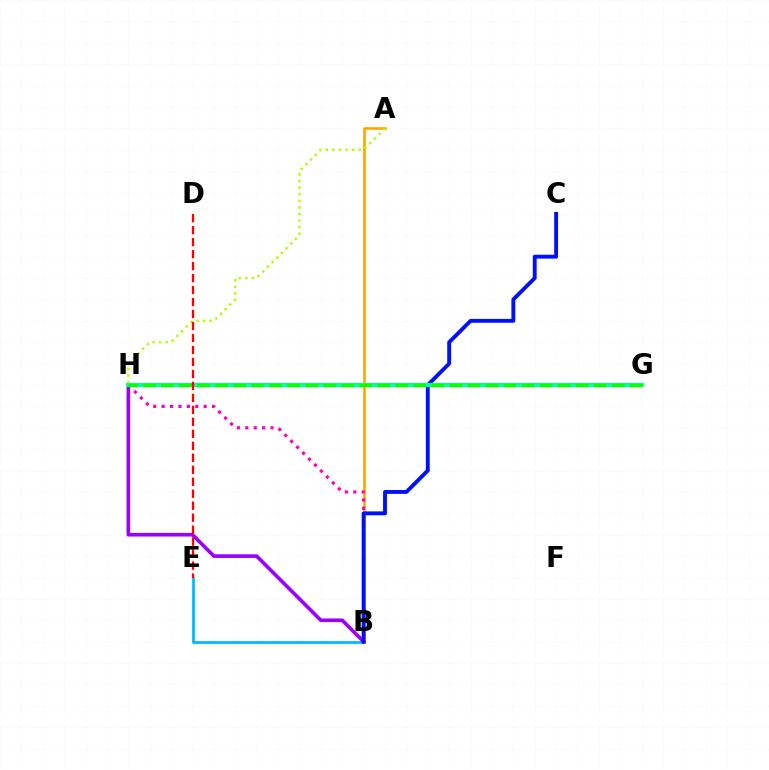{('B', 'E'): [{'color': '#00b5ff', 'line_style': 'solid', 'thickness': 1.94}], ('A', 'B'): [{'color': '#ffa500', 'line_style': 'solid', 'thickness': 1.88}], ('B', 'H'): [{'color': '#ff00bd', 'line_style': 'dotted', 'thickness': 2.29}, {'color': '#9b00ff', 'line_style': 'solid', 'thickness': 2.61}], ('B', 'C'): [{'color': '#0010ff', 'line_style': 'solid', 'thickness': 2.8}], ('G', 'H'): [{'color': '#00ff9d', 'line_style': 'solid', 'thickness': 2.89}, {'color': '#08ff00', 'line_style': 'dashed', 'thickness': 2.45}], ('A', 'H'): [{'color': '#b3ff00', 'line_style': 'dotted', 'thickness': 1.79}], ('D', 'E'): [{'color': '#ff0000', 'line_style': 'dashed', 'thickness': 1.63}]}